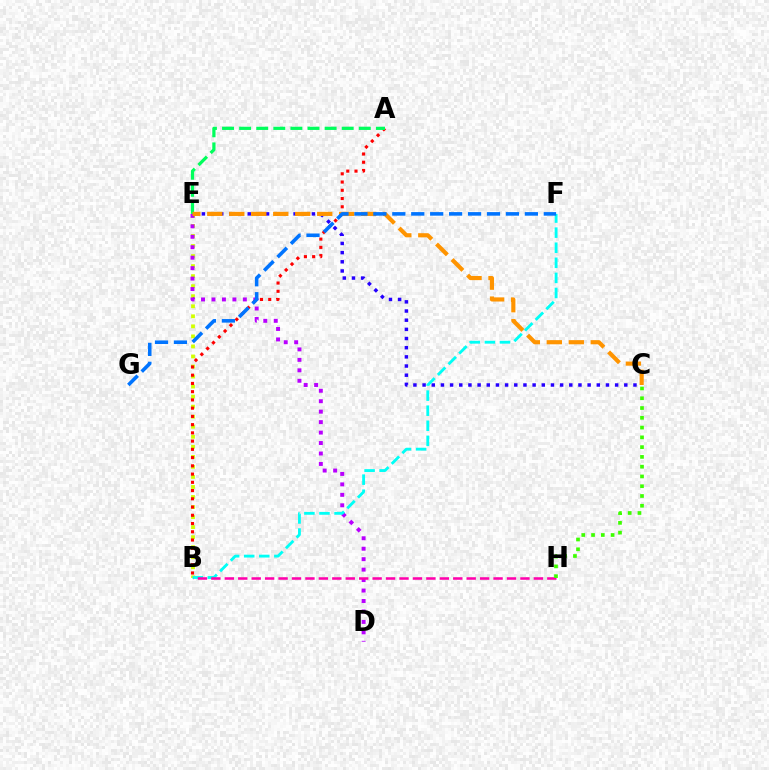{('C', 'E'): [{'color': '#2500ff', 'line_style': 'dotted', 'thickness': 2.49}, {'color': '#ff9400', 'line_style': 'dashed', 'thickness': 2.99}], ('B', 'E'): [{'color': '#d1ff00', 'line_style': 'dotted', 'thickness': 2.73}], ('D', 'E'): [{'color': '#b900ff', 'line_style': 'dotted', 'thickness': 2.84}], ('A', 'B'): [{'color': '#ff0000', 'line_style': 'dotted', 'thickness': 2.24}], ('B', 'F'): [{'color': '#00fff6', 'line_style': 'dashed', 'thickness': 2.05}], ('B', 'H'): [{'color': '#ff00ac', 'line_style': 'dashed', 'thickness': 1.83}], ('A', 'E'): [{'color': '#00ff5c', 'line_style': 'dashed', 'thickness': 2.32}], ('C', 'H'): [{'color': '#3dff00', 'line_style': 'dotted', 'thickness': 2.66}], ('F', 'G'): [{'color': '#0074ff', 'line_style': 'dashed', 'thickness': 2.57}]}